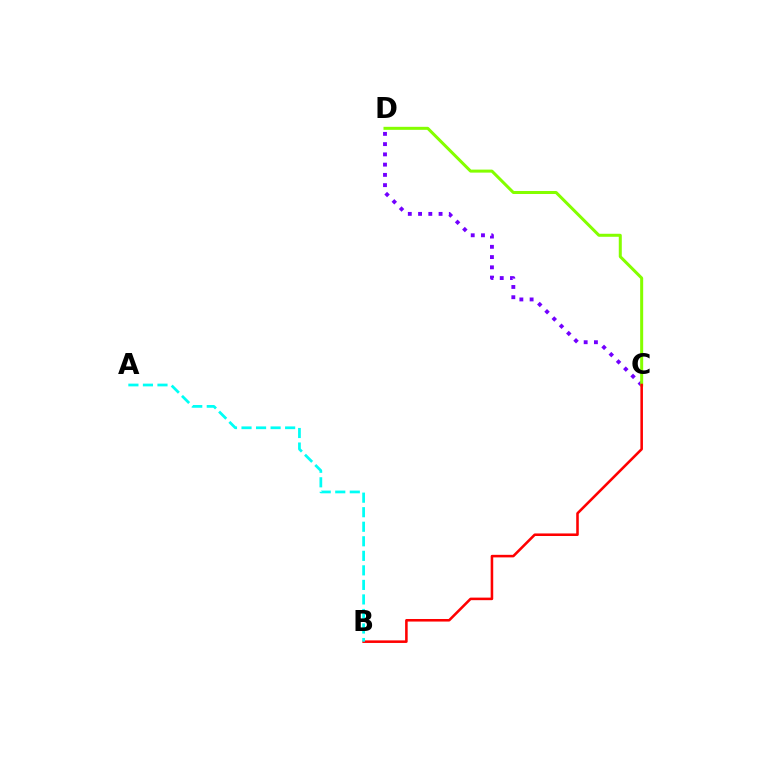{('C', 'D'): [{'color': '#7200ff', 'line_style': 'dotted', 'thickness': 2.79}, {'color': '#84ff00', 'line_style': 'solid', 'thickness': 2.17}], ('B', 'C'): [{'color': '#ff0000', 'line_style': 'solid', 'thickness': 1.84}], ('A', 'B'): [{'color': '#00fff6', 'line_style': 'dashed', 'thickness': 1.97}]}